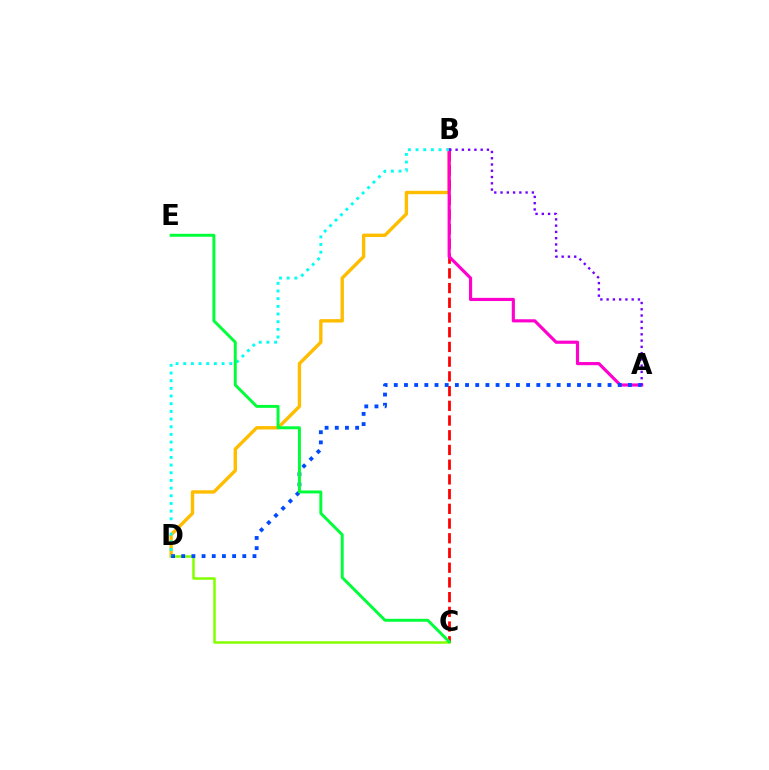{('B', 'D'): [{'color': '#ffbd00', 'line_style': 'solid', 'thickness': 2.44}, {'color': '#00fff6', 'line_style': 'dotted', 'thickness': 2.08}], ('C', 'D'): [{'color': '#84ff00', 'line_style': 'solid', 'thickness': 1.81}], ('B', 'C'): [{'color': '#ff0000', 'line_style': 'dashed', 'thickness': 2.0}], ('A', 'B'): [{'color': '#ff00cf', 'line_style': 'solid', 'thickness': 2.27}, {'color': '#7200ff', 'line_style': 'dotted', 'thickness': 1.7}], ('A', 'D'): [{'color': '#004bff', 'line_style': 'dotted', 'thickness': 2.77}], ('C', 'E'): [{'color': '#00ff39', 'line_style': 'solid', 'thickness': 2.12}]}